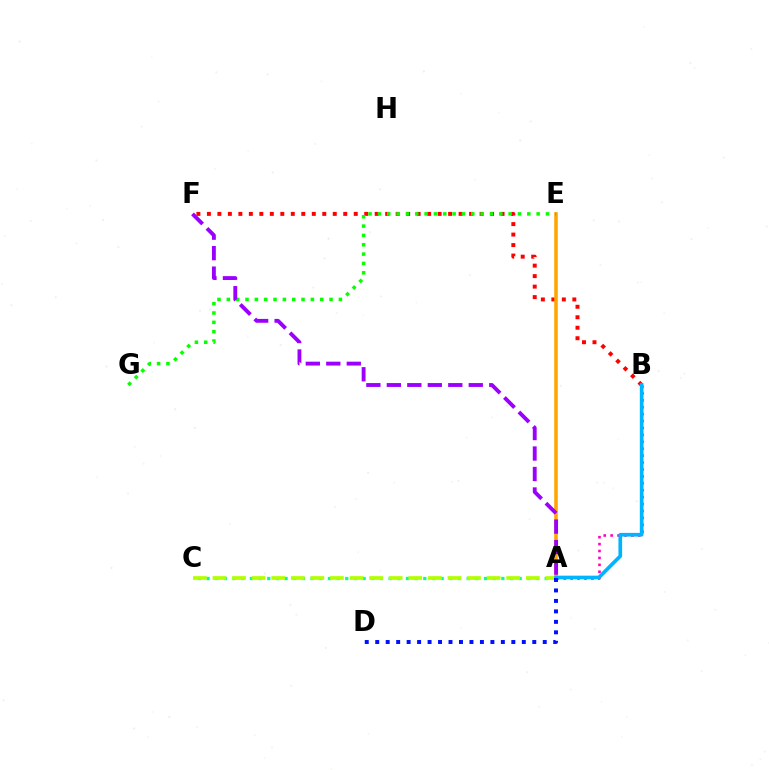{('B', 'F'): [{'color': '#ff0000', 'line_style': 'dotted', 'thickness': 2.85}], ('A', 'C'): [{'color': '#00ff9d', 'line_style': 'dotted', 'thickness': 2.36}, {'color': '#b3ff00', 'line_style': 'dashed', 'thickness': 2.66}], ('A', 'B'): [{'color': '#ff00bd', 'line_style': 'dotted', 'thickness': 1.88}, {'color': '#00b5ff', 'line_style': 'solid', 'thickness': 2.65}], ('A', 'E'): [{'color': '#ffa500', 'line_style': 'solid', 'thickness': 2.55}], ('E', 'G'): [{'color': '#08ff00', 'line_style': 'dotted', 'thickness': 2.54}], ('A', 'D'): [{'color': '#0010ff', 'line_style': 'dotted', 'thickness': 2.84}], ('A', 'F'): [{'color': '#9b00ff', 'line_style': 'dashed', 'thickness': 2.78}]}